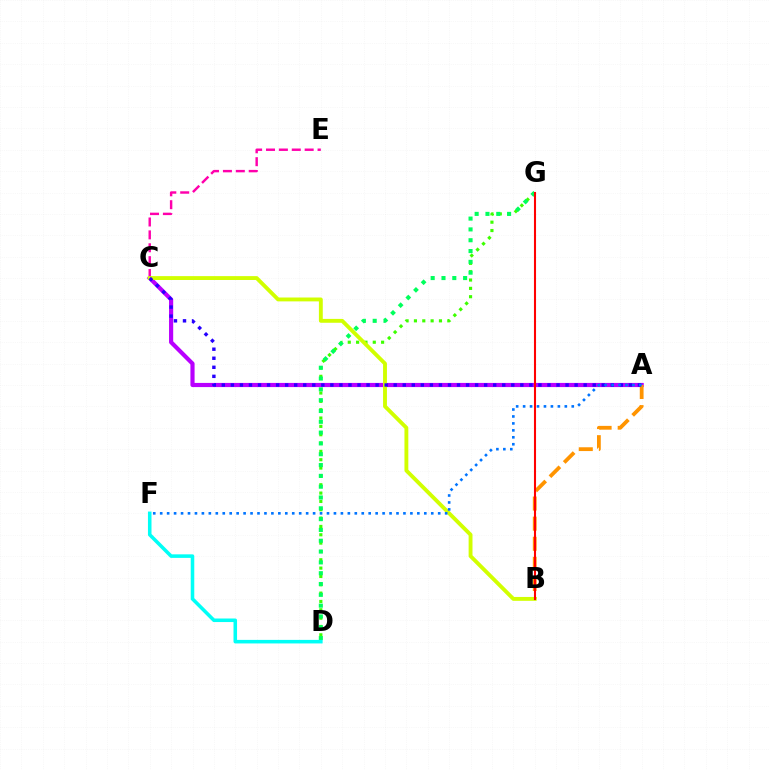{('C', 'E'): [{'color': '#ff00ac', 'line_style': 'dashed', 'thickness': 1.75}], ('D', 'G'): [{'color': '#3dff00', 'line_style': 'dotted', 'thickness': 2.27}, {'color': '#00ff5c', 'line_style': 'dotted', 'thickness': 2.94}], ('A', 'C'): [{'color': '#b900ff', 'line_style': 'solid', 'thickness': 3.0}, {'color': '#2500ff', 'line_style': 'dotted', 'thickness': 2.46}], ('A', 'B'): [{'color': '#ff9400', 'line_style': 'dashed', 'thickness': 2.73}], ('B', 'C'): [{'color': '#d1ff00', 'line_style': 'solid', 'thickness': 2.79}], ('B', 'G'): [{'color': '#ff0000', 'line_style': 'solid', 'thickness': 1.5}], ('D', 'F'): [{'color': '#00fff6', 'line_style': 'solid', 'thickness': 2.56}], ('A', 'F'): [{'color': '#0074ff', 'line_style': 'dotted', 'thickness': 1.89}]}